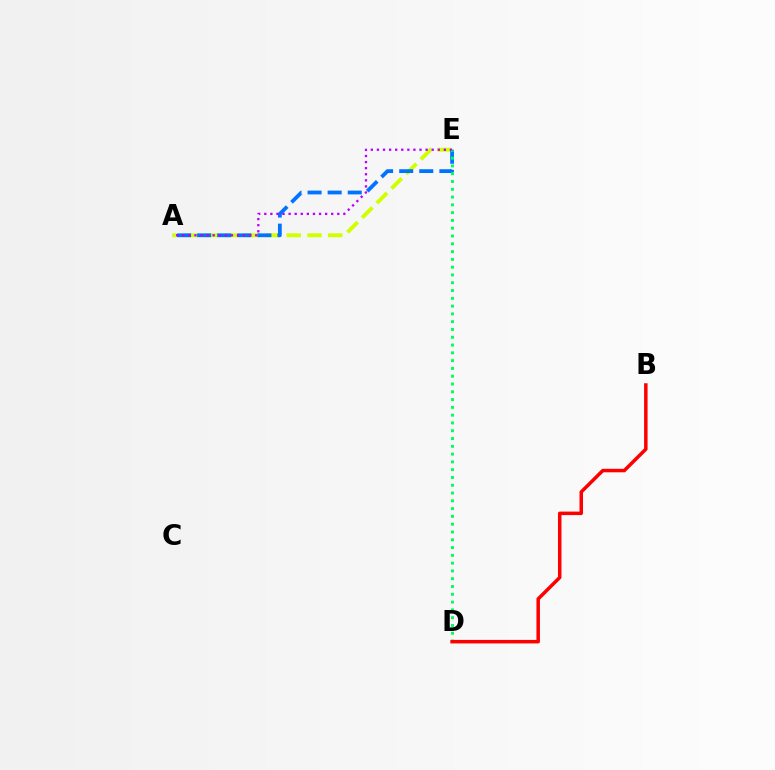{('A', 'E'): [{'color': '#d1ff00', 'line_style': 'dashed', 'thickness': 2.81}, {'color': '#0074ff', 'line_style': 'dashed', 'thickness': 2.73}, {'color': '#b900ff', 'line_style': 'dotted', 'thickness': 1.65}], ('D', 'E'): [{'color': '#00ff5c', 'line_style': 'dotted', 'thickness': 2.12}], ('B', 'D'): [{'color': '#ff0000', 'line_style': 'solid', 'thickness': 2.52}]}